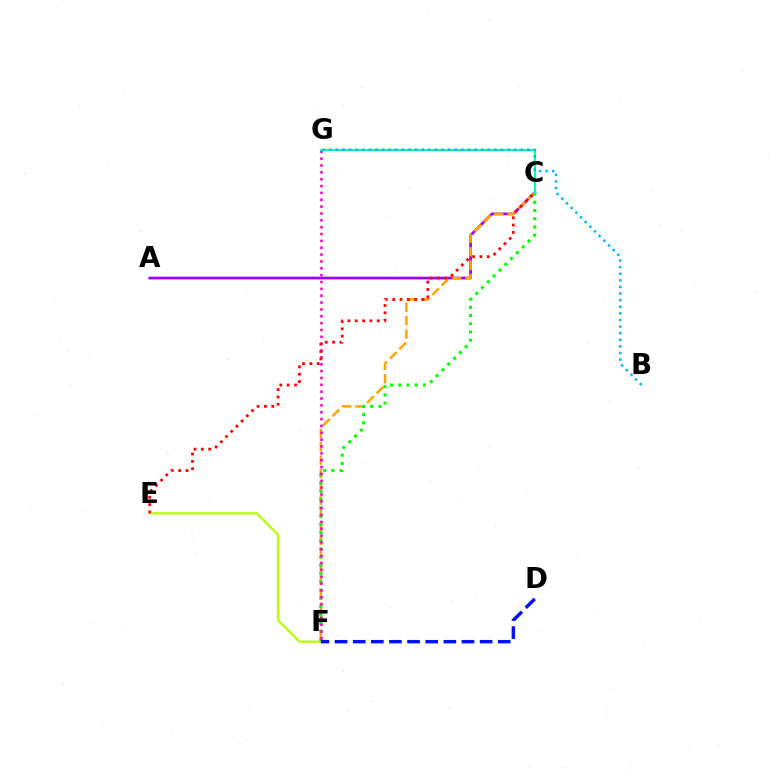{('A', 'C'): [{'color': '#9b00ff', 'line_style': 'solid', 'thickness': 1.95}], ('C', 'F'): [{'color': '#ffa500', 'line_style': 'dashed', 'thickness': 1.82}, {'color': '#08ff00', 'line_style': 'dotted', 'thickness': 2.24}], ('E', 'F'): [{'color': '#b3ff00', 'line_style': 'solid', 'thickness': 1.62}], ('F', 'G'): [{'color': '#ff00bd', 'line_style': 'dotted', 'thickness': 1.86}], ('C', 'G'): [{'color': '#00ff9d', 'line_style': 'solid', 'thickness': 1.53}], ('D', 'F'): [{'color': '#0010ff', 'line_style': 'dashed', 'thickness': 2.46}], ('B', 'G'): [{'color': '#00b5ff', 'line_style': 'dotted', 'thickness': 1.79}], ('C', 'E'): [{'color': '#ff0000', 'line_style': 'dotted', 'thickness': 2.0}]}